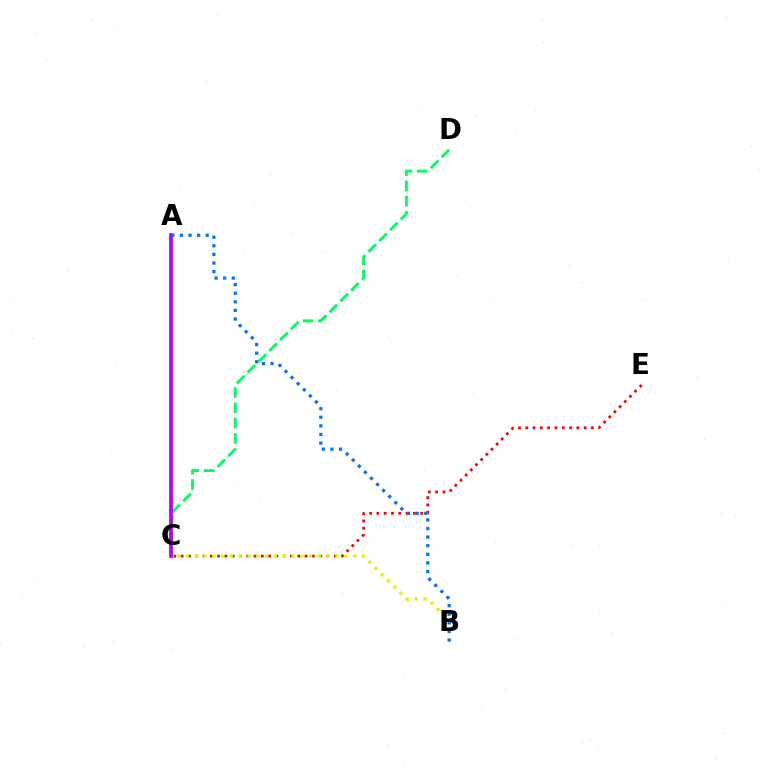{('C', 'D'): [{'color': '#00ff5c', 'line_style': 'dashed', 'thickness': 2.07}], ('C', 'E'): [{'color': '#ff0000', 'line_style': 'dotted', 'thickness': 1.98}], ('B', 'C'): [{'color': '#d1ff00', 'line_style': 'dotted', 'thickness': 2.39}], ('A', 'C'): [{'color': '#b900ff', 'line_style': 'solid', 'thickness': 2.69}], ('A', 'B'): [{'color': '#0074ff', 'line_style': 'dotted', 'thickness': 2.34}]}